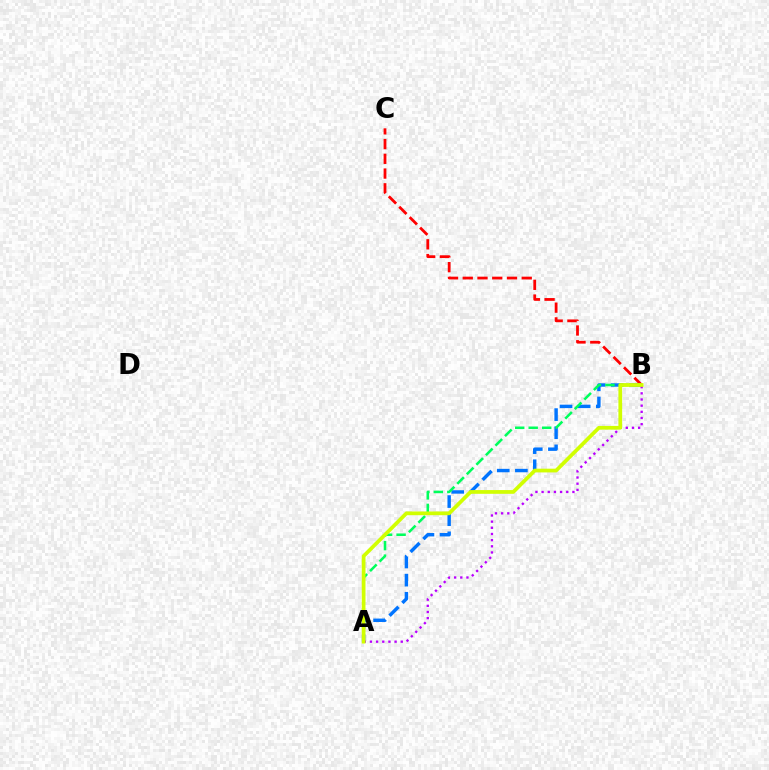{('A', 'B'): [{'color': '#0074ff', 'line_style': 'dashed', 'thickness': 2.46}, {'color': '#00ff5c', 'line_style': 'dashed', 'thickness': 1.83}, {'color': '#b900ff', 'line_style': 'dotted', 'thickness': 1.68}, {'color': '#d1ff00', 'line_style': 'solid', 'thickness': 2.69}], ('B', 'C'): [{'color': '#ff0000', 'line_style': 'dashed', 'thickness': 2.0}]}